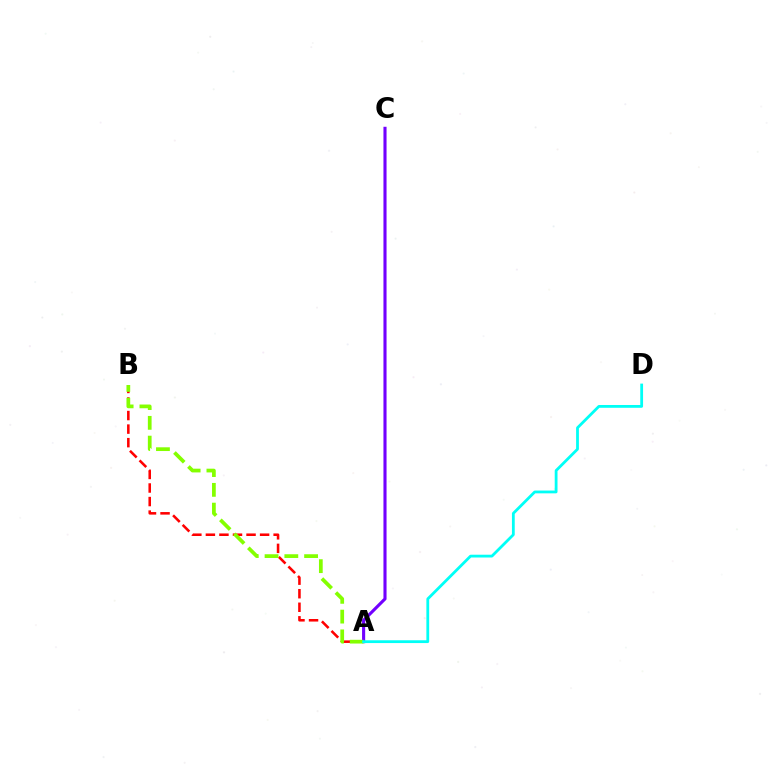{('A', 'B'): [{'color': '#ff0000', 'line_style': 'dashed', 'thickness': 1.84}, {'color': '#84ff00', 'line_style': 'dashed', 'thickness': 2.69}], ('A', 'C'): [{'color': '#7200ff', 'line_style': 'solid', 'thickness': 2.24}], ('A', 'D'): [{'color': '#00fff6', 'line_style': 'solid', 'thickness': 2.01}]}